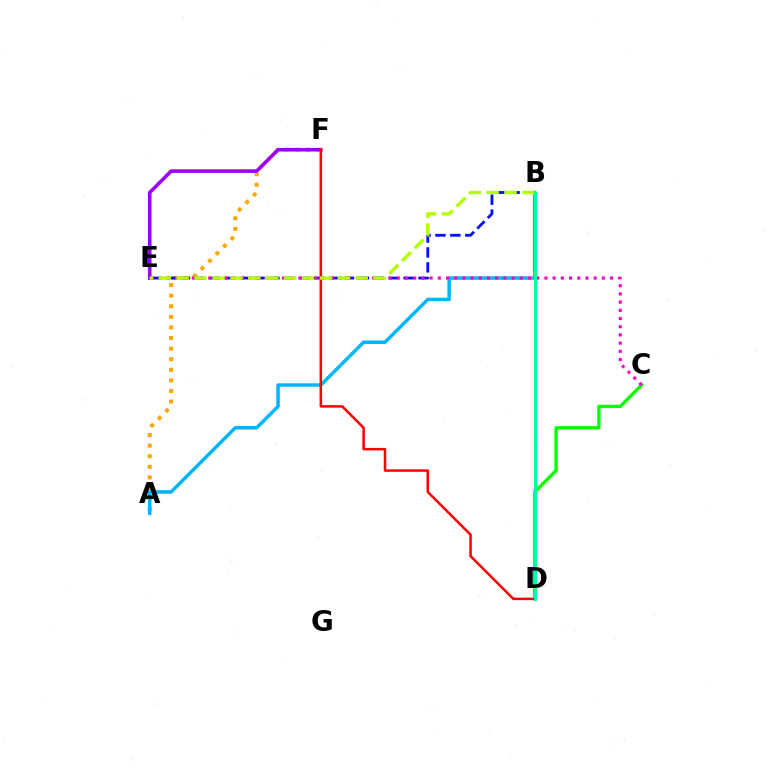{('A', 'F'): [{'color': '#ffa500', 'line_style': 'dotted', 'thickness': 2.88}], ('B', 'E'): [{'color': '#0010ff', 'line_style': 'dashed', 'thickness': 2.03}, {'color': '#b3ff00', 'line_style': 'dashed', 'thickness': 2.43}], ('E', 'F'): [{'color': '#9b00ff', 'line_style': 'solid', 'thickness': 2.58}], ('C', 'D'): [{'color': '#08ff00', 'line_style': 'solid', 'thickness': 2.41}], ('A', 'B'): [{'color': '#00b5ff', 'line_style': 'solid', 'thickness': 2.5}], ('D', 'F'): [{'color': '#ff0000', 'line_style': 'solid', 'thickness': 1.8}], ('C', 'E'): [{'color': '#ff00bd', 'line_style': 'dotted', 'thickness': 2.23}], ('B', 'D'): [{'color': '#00ff9d', 'line_style': 'solid', 'thickness': 2.23}]}